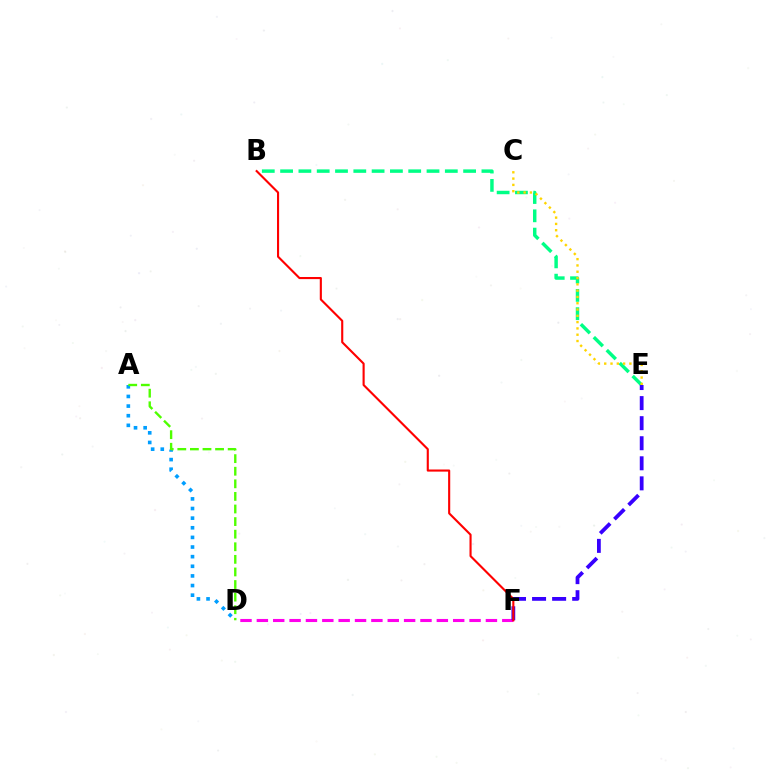{('A', 'D'): [{'color': '#009eff', 'line_style': 'dotted', 'thickness': 2.62}, {'color': '#4fff00', 'line_style': 'dashed', 'thickness': 1.71}], ('D', 'F'): [{'color': '#ff00ed', 'line_style': 'dashed', 'thickness': 2.22}], ('B', 'E'): [{'color': '#00ff86', 'line_style': 'dashed', 'thickness': 2.49}], ('C', 'E'): [{'color': '#ffd500', 'line_style': 'dotted', 'thickness': 1.71}], ('E', 'F'): [{'color': '#3700ff', 'line_style': 'dashed', 'thickness': 2.73}], ('B', 'F'): [{'color': '#ff0000', 'line_style': 'solid', 'thickness': 1.53}]}